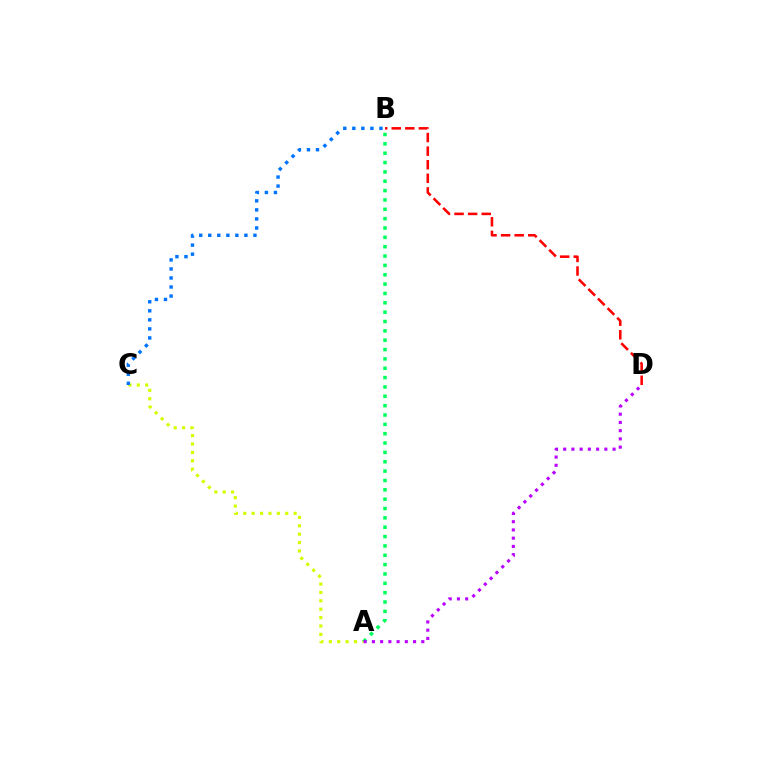{('A', 'C'): [{'color': '#d1ff00', 'line_style': 'dotted', 'thickness': 2.28}], ('B', 'C'): [{'color': '#0074ff', 'line_style': 'dotted', 'thickness': 2.46}], ('B', 'D'): [{'color': '#ff0000', 'line_style': 'dashed', 'thickness': 1.85}], ('A', 'B'): [{'color': '#00ff5c', 'line_style': 'dotted', 'thickness': 2.54}], ('A', 'D'): [{'color': '#b900ff', 'line_style': 'dotted', 'thickness': 2.24}]}